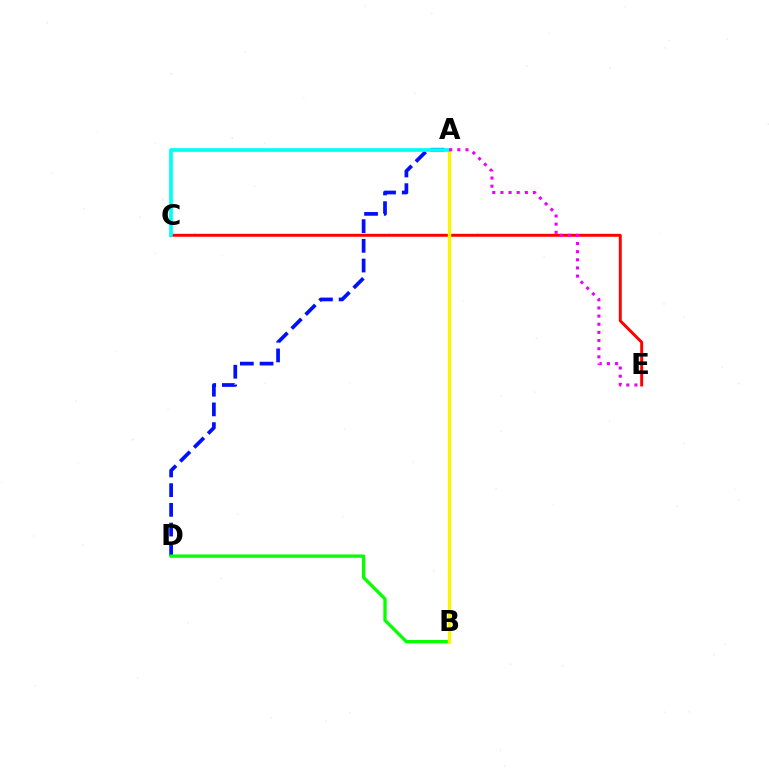{('A', 'D'): [{'color': '#0010ff', 'line_style': 'dashed', 'thickness': 2.68}], ('C', 'E'): [{'color': '#ff0000', 'line_style': 'solid', 'thickness': 2.12}], ('B', 'D'): [{'color': '#08ff00', 'line_style': 'solid', 'thickness': 2.39}], ('A', 'B'): [{'color': '#fcf500', 'line_style': 'solid', 'thickness': 2.43}], ('A', 'C'): [{'color': '#00fff6', 'line_style': 'solid', 'thickness': 2.66}], ('A', 'E'): [{'color': '#ee00ff', 'line_style': 'dotted', 'thickness': 2.21}]}